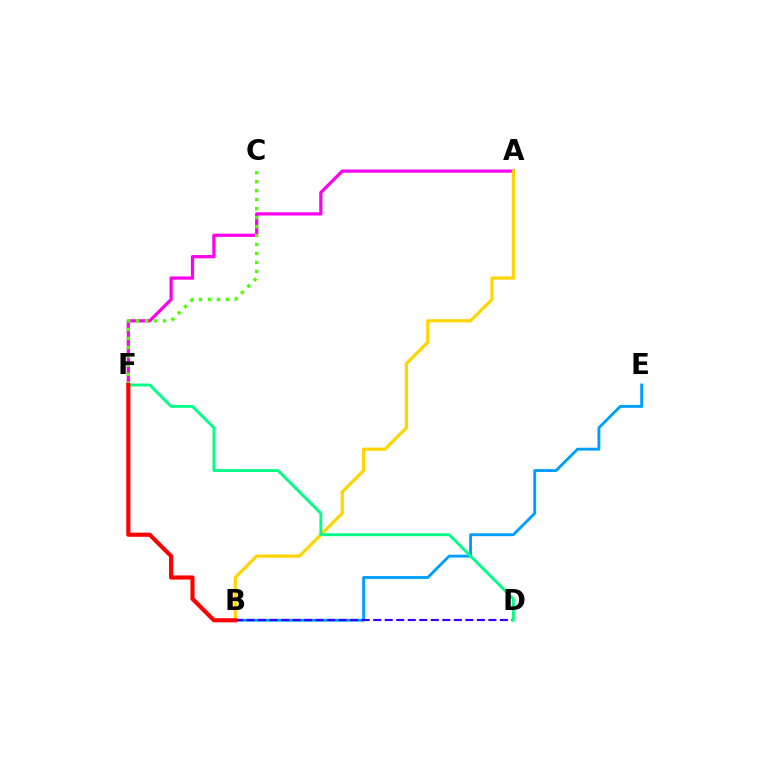{('A', 'F'): [{'color': '#ff00ed', 'line_style': 'solid', 'thickness': 2.33}], ('B', 'E'): [{'color': '#009eff', 'line_style': 'solid', 'thickness': 2.07}], ('C', 'F'): [{'color': '#4fff00', 'line_style': 'dotted', 'thickness': 2.44}], ('B', 'D'): [{'color': '#3700ff', 'line_style': 'dashed', 'thickness': 1.56}], ('A', 'B'): [{'color': '#ffd500', 'line_style': 'solid', 'thickness': 2.3}], ('D', 'F'): [{'color': '#00ff86', 'line_style': 'solid', 'thickness': 2.06}], ('B', 'F'): [{'color': '#ff0000', 'line_style': 'solid', 'thickness': 2.98}]}